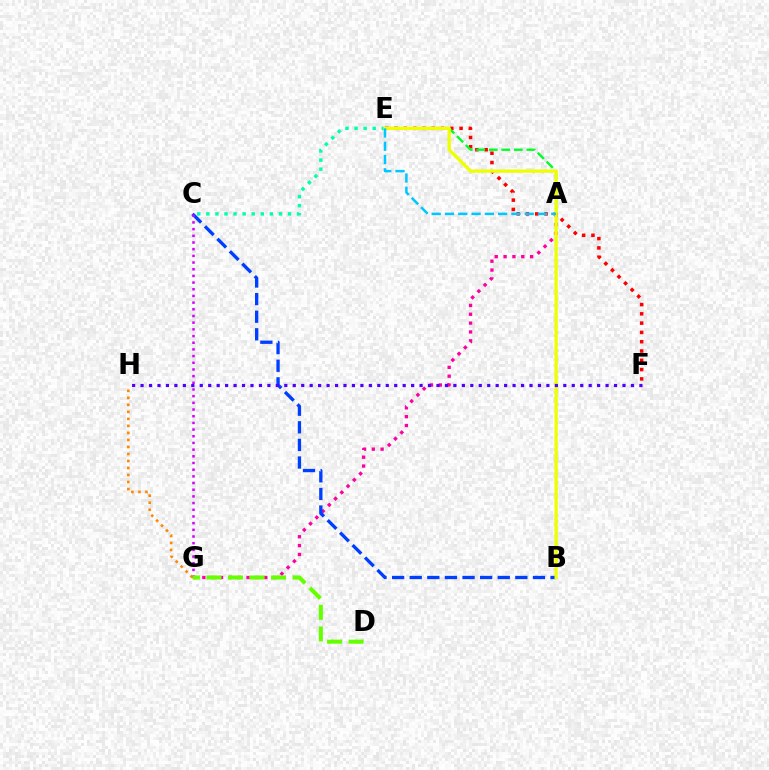{('E', 'F'): [{'color': '#ff0000', 'line_style': 'dotted', 'thickness': 2.52}], ('A', 'G'): [{'color': '#ff00a0', 'line_style': 'dotted', 'thickness': 2.4}], ('C', 'E'): [{'color': '#00ffaf', 'line_style': 'dotted', 'thickness': 2.47}], ('A', 'E'): [{'color': '#00ff27', 'line_style': 'dashed', 'thickness': 1.7}, {'color': '#00c7ff', 'line_style': 'dashed', 'thickness': 1.81}], ('B', 'C'): [{'color': '#003fff', 'line_style': 'dashed', 'thickness': 2.39}], ('C', 'G'): [{'color': '#d600ff', 'line_style': 'dotted', 'thickness': 1.82}], ('B', 'E'): [{'color': '#eeff00', 'line_style': 'solid', 'thickness': 2.37}], ('F', 'H'): [{'color': '#4f00ff', 'line_style': 'dotted', 'thickness': 2.3}], ('D', 'G'): [{'color': '#66ff00', 'line_style': 'dashed', 'thickness': 2.92}], ('G', 'H'): [{'color': '#ff8800', 'line_style': 'dotted', 'thickness': 1.91}]}